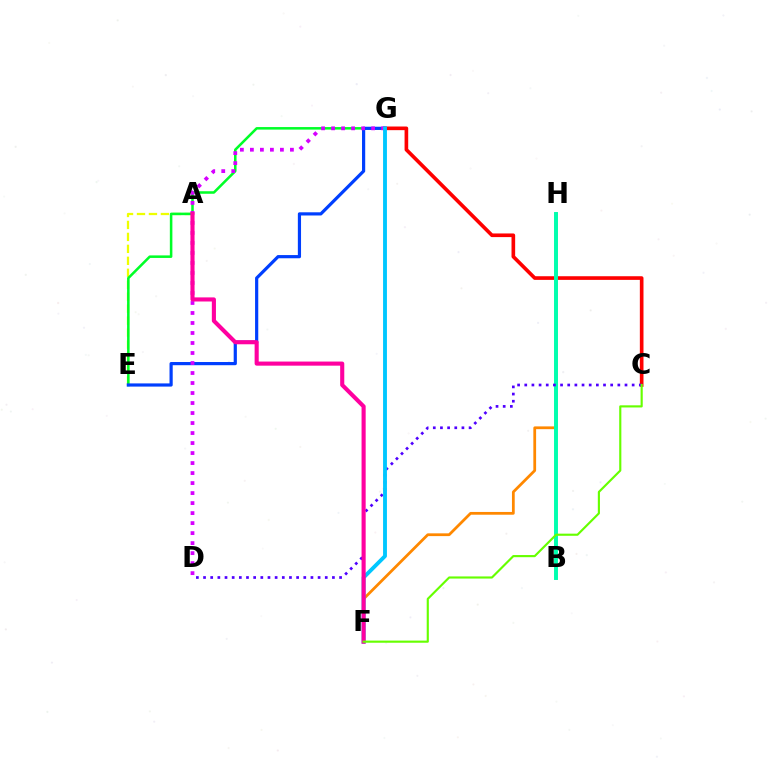{('F', 'H'): [{'color': '#ff8800', 'line_style': 'solid', 'thickness': 1.99}], ('A', 'E'): [{'color': '#eeff00', 'line_style': 'dashed', 'thickness': 1.62}], ('C', 'G'): [{'color': '#ff0000', 'line_style': 'solid', 'thickness': 2.63}], ('E', 'G'): [{'color': '#00ff27', 'line_style': 'solid', 'thickness': 1.83}, {'color': '#003fff', 'line_style': 'solid', 'thickness': 2.3}], ('B', 'H'): [{'color': '#00ffaf', 'line_style': 'solid', 'thickness': 2.83}], ('C', 'D'): [{'color': '#4f00ff', 'line_style': 'dotted', 'thickness': 1.95}], ('D', 'G'): [{'color': '#d600ff', 'line_style': 'dotted', 'thickness': 2.72}], ('F', 'G'): [{'color': '#00c7ff', 'line_style': 'solid', 'thickness': 2.78}], ('A', 'F'): [{'color': '#ff00a0', 'line_style': 'solid', 'thickness': 2.95}], ('C', 'F'): [{'color': '#66ff00', 'line_style': 'solid', 'thickness': 1.54}]}